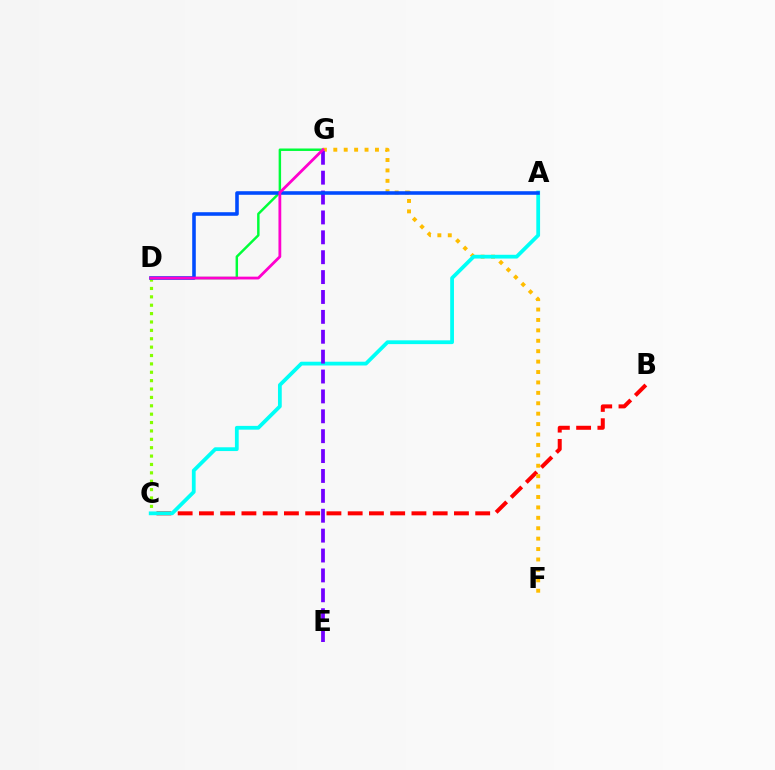{('D', 'G'): [{'color': '#00ff39', 'line_style': 'solid', 'thickness': 1.77}, {'color': '#ff00cf', 'line_style': 'solid', 'thickness': 2.01}], ('C', 'D'): [{'color': '#84ff00', 'line_style': 'dotted', 'thickness': 2.28}], ('B', 'C'): [{'color': '#ff0000', 'line_style': 'dashed', 'thickness': 2.89}], ('F', 'G'): [{'color': '#ffbd00', 'line_style': 'dotted', 'thickness': 2.83}], ('A', 'C'): [{'color': '#00fff6', 'line_style': 'solid', 'thickness': 2.71}], ('E', 'G'): [{'color': '#7200ff', 'line_style': 'dashed', 'thickness': 2.7}], ('A', 'D'): [{'color': '#004bff', 'line_style': 'solid', 'thickness': 2.57}]}